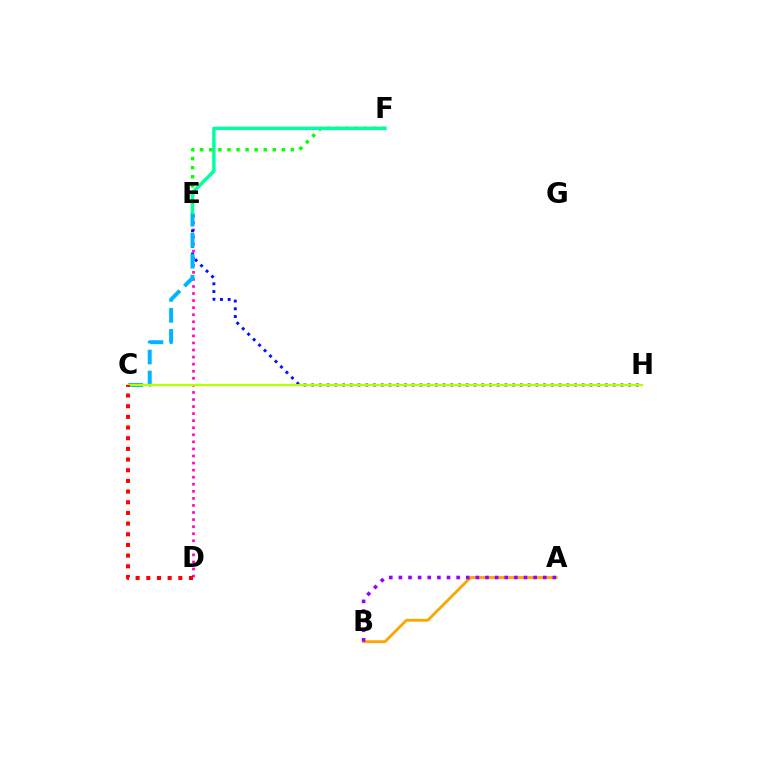{('D', 'E'): [{'color': '#ff00bd', 'line_style': 'dotted', 'thickness': 1.92}], ('E', 'H'): [{'color': '#0010ff', 'line_style': 'dotted', 'thickness': 2.1}], ('E', 'F'): [{'color': '#08ff00', 'line_style': 'dotted', 'thickness': 2.46}, {'color': '#00ff9d', 'line_style': 'solid', 'thickness': 2.48}], ('A', 'B'): [{'color': '#ffa500', 'line_style': 'solid', 'thickness': 2.06}, {'color': '#9b00ff', 'line_style': 'dotted', 'thickness': 2.61}], ('C', 'E'): [{'color': '#00b5ff', 'line_style': 'dashed', 'thickness': 2.85}], ('C', 'H'): [{'color': '#b3ff00', 'line_style': 'solid', 'thickness': 1.63}], ('C', 'D'): [{'color': '#ff0000', 'line_style': 'dotted', 'thickness': 2.9}]}